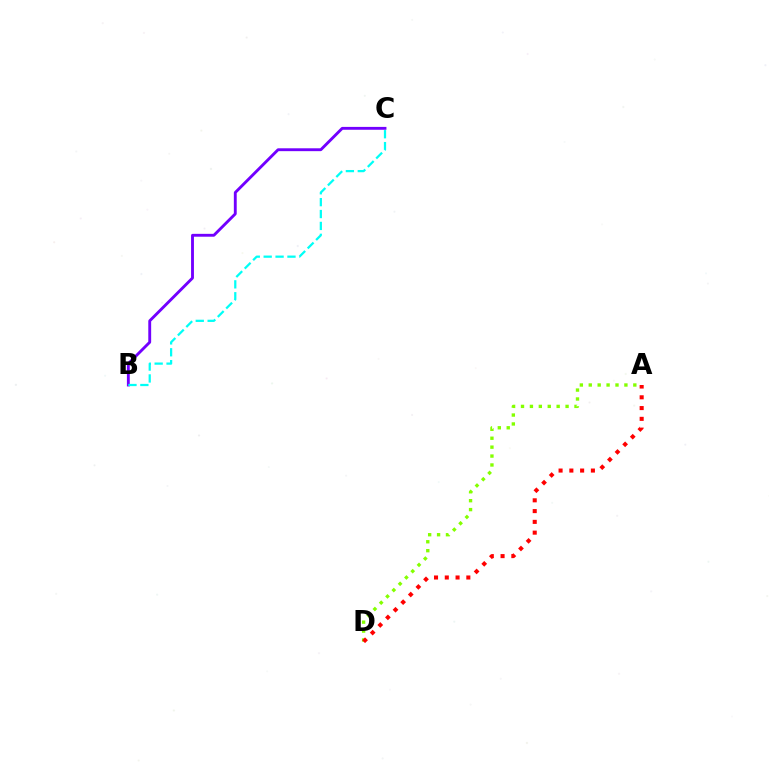{('A', 'D'): [{'color': '#84ff00', 'line_style': 'dotted', 'thickness': 2.42}, {'color': '#ff0000', 'line_style': 'dotted', 'thickness': 2.93}], ('B', 'C'): [{'color': '#7200ff', 'line_style': 'solid', 'thickness': 2.06}, {'color': '#00fff6', 'line_style': 'dashed', 'thickness': 1.62}]}